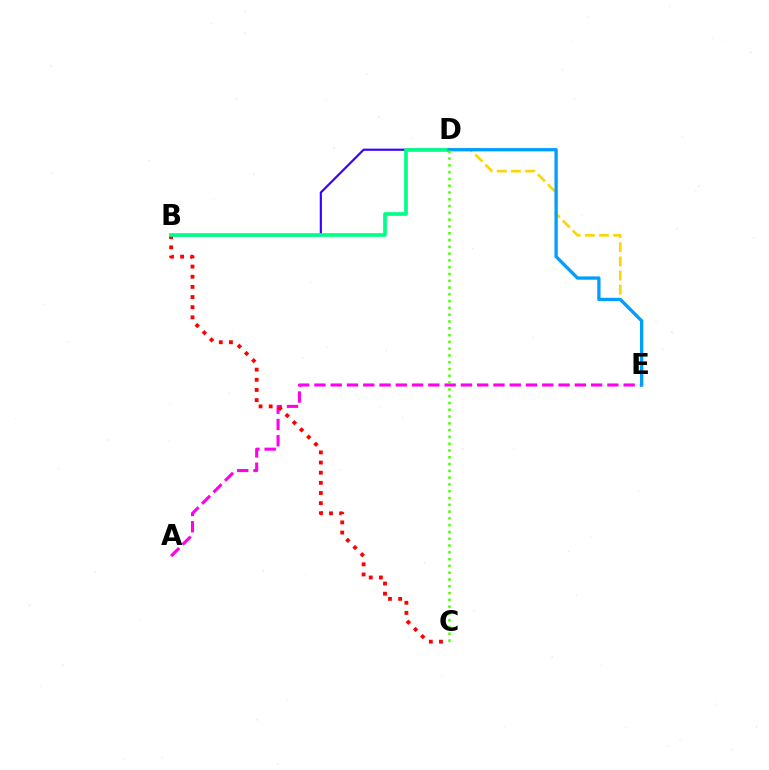{('B', 'D'): [{'color': '#3700ff', 'line_style': 'solid', 'thickness': 1.56}, {'color': '#00ff86', 'line_style': 'solid', 'thickness': 2.65}], ('D', 'E'): [{'color': '#ffd500', 'line_style': 'dashed', 'thickness': 1.92}, {'color': '#009eff', 'line_style': 'solid', 'thickness': 2.38}], ('A', 'E'): [{'color': '#ff00ed', 'line_style': 'dashed', 'thickness': 2.21}], ('B', 'C'): [{'color': '#ff0000', 'line_style': 'dotted', 'thickness': 2.76}], ('C', 'D'): [{'color': '#4fff00', 'line_style': 'dotted', 'thickness': 1.84}]}